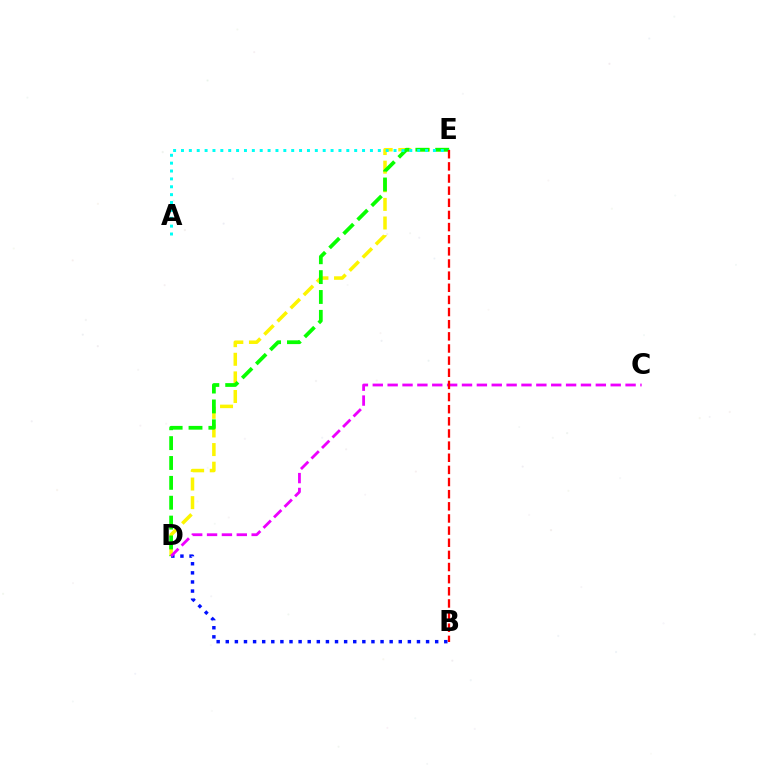{('B', 'D'): [{'color': '#0010ff', 'line_style': 'dotted', 'thickness': 2.47}], ('D', 'E'): [{'color': '#fcf500', 'line_style': 'dashed', 'thickness': 2.53}, {'color': '#08ff00', 'line_style': 'dashed', 'thickness': 2.7}], ('C', 'D'): [{'color': '#ee00ff', 'line_style': 'dashed', 'thickness': 2.02}], ('A', 'E'): [{'color': '#00fff6', 'line_style': 'dotted', 'thickness': 2.14}], ('B', 'E'): [{'color': '#ff0000', 'line_style': 'dashed', 'thickness': 1.65}]}